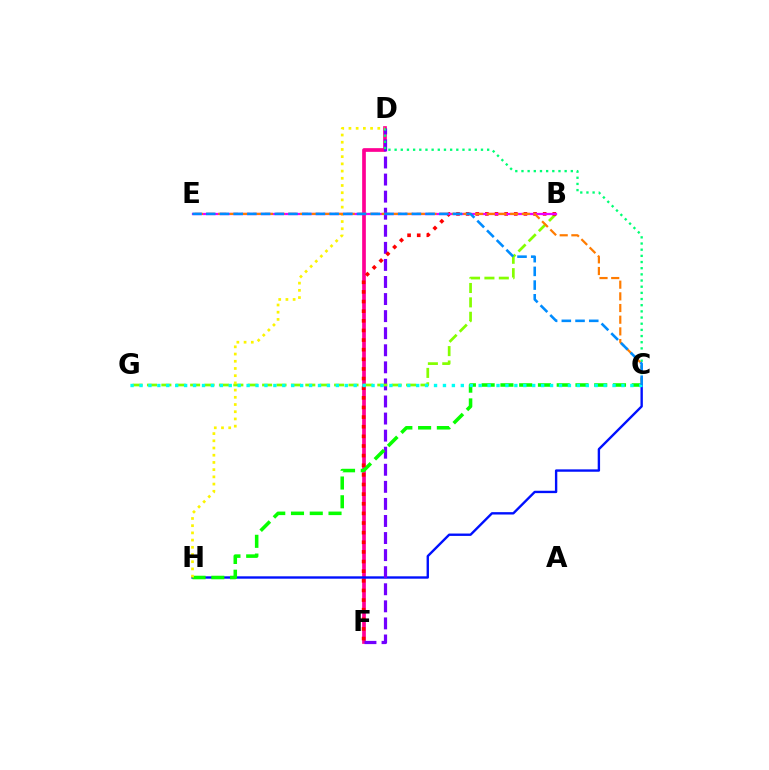{('D', 'F'): [{'color': '#ff0094', 'line_style': 'solid', 'thickness': 2.66}, {'color': '#7200ff', 'line_style': 'dashed', 'thickness': 2.32}], ('C', 'H'): [{'color': '#0010ff', 'line_style': 'solid', 'thickness': 1.71}, {'color': '#08ff00', 'line_style': 'dashed', 'thickness': 2.55}], ('B', 'G'): [{'color': '#84ff00', 'line_style': 'dashed', 'thickness': 1.96}], ('C', 'D'): [{'color': '#00ff74', 'line_style': 'dotted', 'thickness': 1.68}], ('B', 'F'): [{'color': '#ff0000', 'line_style': 'dotted', 'thickness': 2.62}], ('D', 'H'): [{'color': '#fcf500', 'line_style': 'dotted', 'thickness': 1.96}], ('B', 'E'): [{'color': '#ee00ff', 'line_style': 'solid', 'thickness': 1.62}], ('C', 'E'): [{'color': '#ff7c00', 'line_style': 'dashed', 'thickness': 1.59}, {'color': '#008cff', 'line_style': 'dashed', 'thickness': 1.86}], ('C', 'G'): [{'color': '#00fff6', 'line_style': 'dotted', 'thickness': 2.42}]}